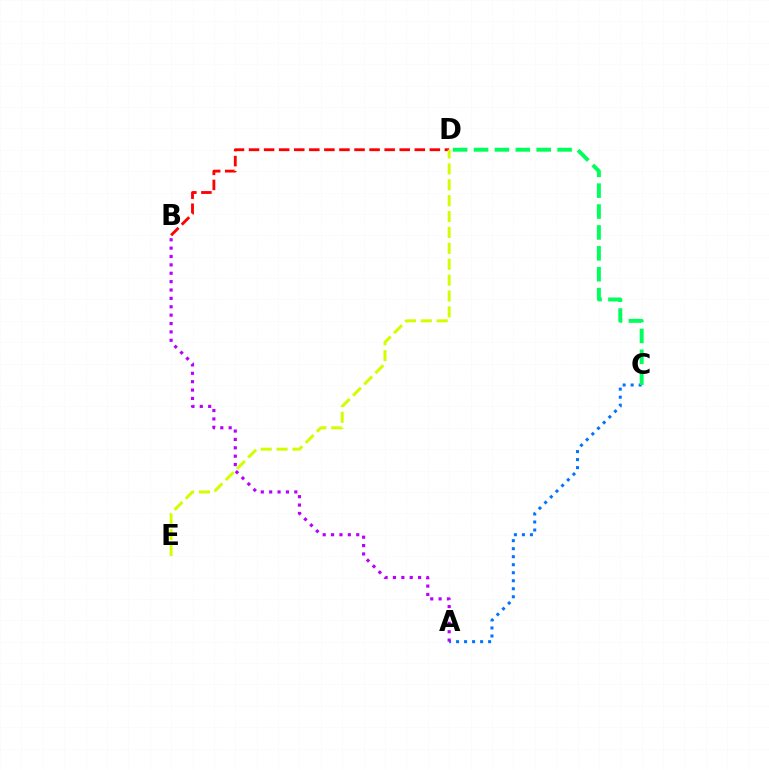{('B', 'D'): [{'color': '#ff0000', 'line_style': 'dashed', 'thickness': 2.05}], ('D', 'E'): [{'color': '#d1ff00', 'line_style': 'dashed', 'thickness': 2.16}], ('A', 'C'): [{'color': '#0074ff', 'line_style': 'dotted', 'thickness': 2.18}], ('A', 'B'): [{'color': '#b900ff', 'line_style': 'dotted', 'thickness': 2.28}], ('C', 'D'): [{'color': '#00ff5c', 'line_style': 'dashed', 'thickness': 2.84}]}